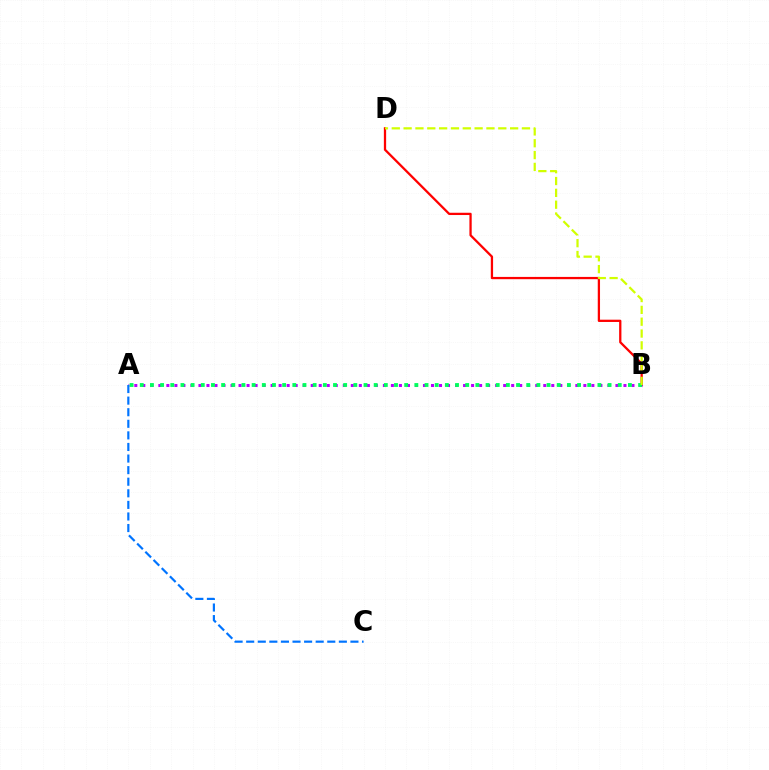{('B', 'D'): [{'color': '#ff0000', 'line_style': 'solid', 'thickness': 1.64}, {'color': '#d1ff00', 'line_style': 'dashed', 'thickness': 1.61}], ('A', 'B'): [{'color': '#b900ff', 'line_style': 'dotted', 'thickness': 2.18}, {'color': '#00ff5c', 'line_style': 'dotted', 'thickness': 2.76}], ('A', 'C'): [{'color': '#0074ff', 'line_style': 'dashed', 'thickness': 1.57}]}